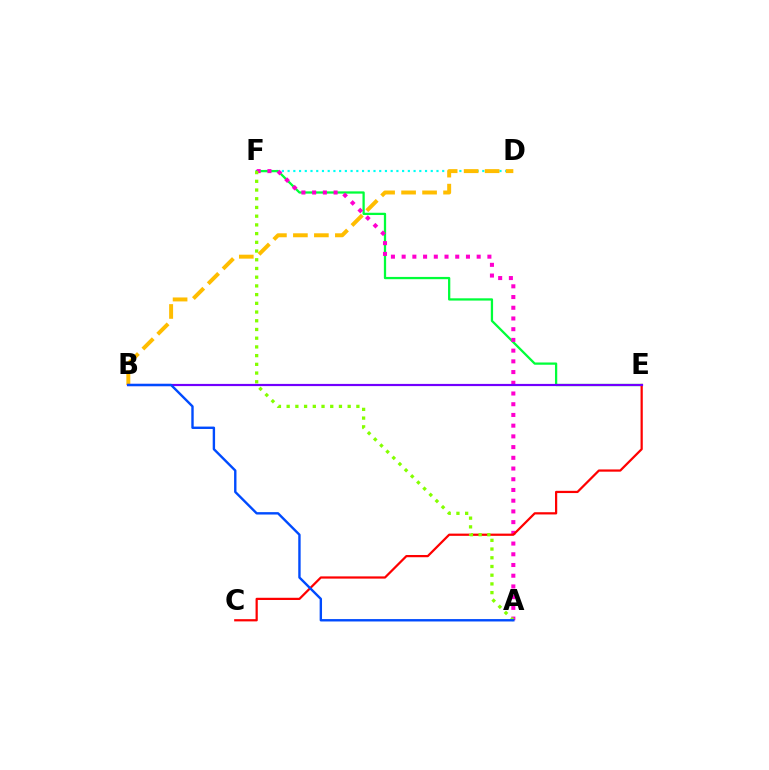{('D', 'F'): [{'color': '#00fff6', 'line_style': 'dotted', 'thickness': 1.56}], ('E', 'F'): [{'color': '#00ff39', 'line_style': 'solid', 'thickness': 1.63}], ('A', 'F'): [{'color': '#ff00cf', 'line_style': 'dotted', 'thickness': 2.91}, {'color': '#84ff00', 'line_style': 'dotted', 'thickness': 2.37}], ('C', 'E'): [{'color': '#ff0000', 'line_style': 'solid', 'thickness': 1.6}], ('B', 'D'): [{'color': '#ffbd00', 'line_style': 'dashed', 'thickness': 2.85}], ('B', 'E'): [{'color': '#7200ff', 'line_style': 'solid', 'thickness': 1.58}], ('A', 'B'): [{'color': '#004bff', 'line_style': 'solid', 'thickness': 1.72}]}